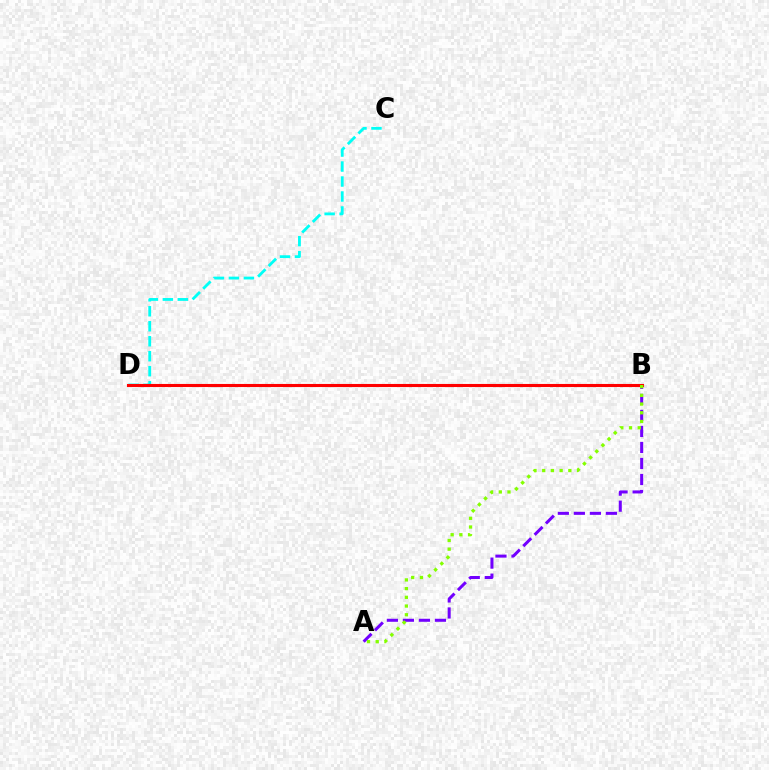{('A', 'B'): [{'color': '#7200ff', 'line_style': 'dashed', 'thickness': 2.18}, {'color': '#84ff00', 'line_style': 'dotted', 'thickness': 2.37}], ('C', 'D'): [{'color': '#00fff6', 'line_style': 'dashed', 'thickness': 2.04}], ('B', 'D'): [{'color': '#ff0000', 'line_style': 'solid', 'thickness': 2.22}]}